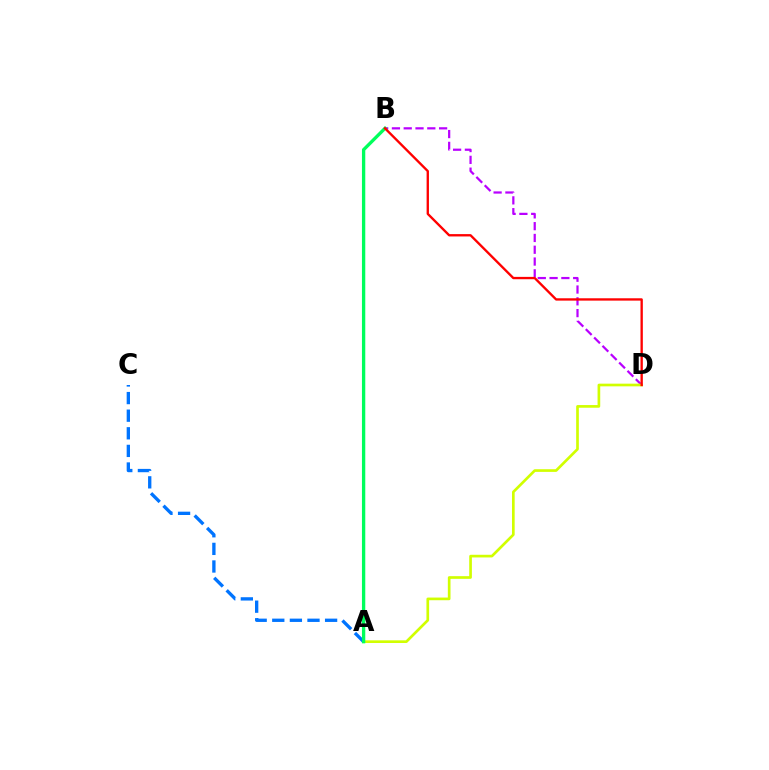{('A', 'C'): [{'color': '#0074ff', 'line_style': 'dashed', 'thickness': 2.39}], ('B', 'D'): [{'color': '#b900ff', 'line_style': 'dashed', 'thickness': 1.6}, {'color': '#ff0000', 'line_style': 'solid', 'thickness': 1.69}], ('A', 'D'): [{'color': '#d1ff00', 'line_style': 'solid', 'thickness': 1.92}], ('A', 'B'): [{'color': '#00ff5c', 'line_style': 'solid', 'thickness': 2.4}]}